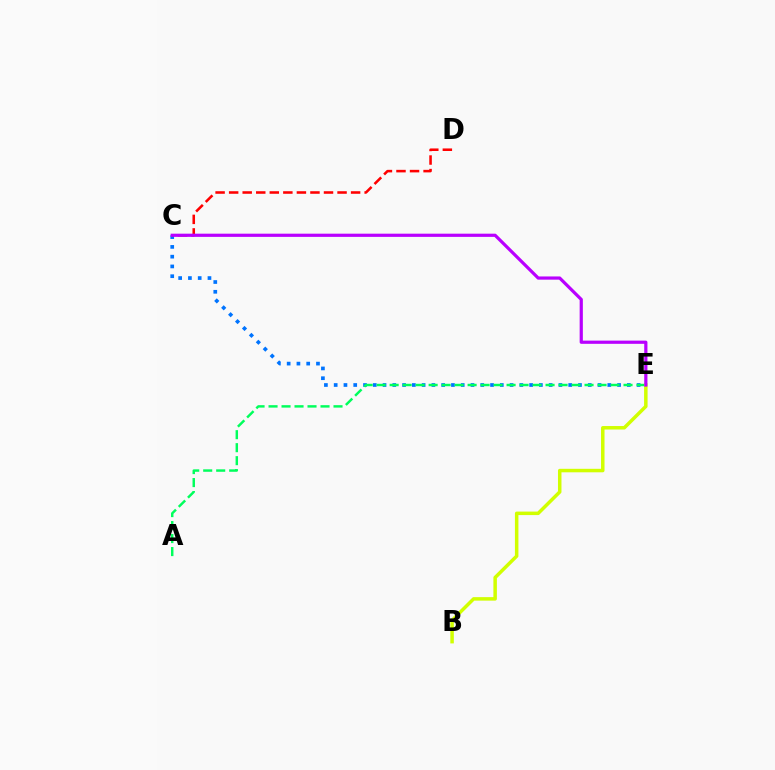{('C', 'E'): [{'color': '#0074ff', 'line_style': 'dotted', 'thickness': 2.66}, {'color': '#b900ff', 'line_style': 'solid', 'thickness': 2.31}], ('C', 'D'): [{'color': '#ff0000', 'line_style': 'dashed', 'thickness': 1.84}], ('A', 'E'): [{'color': '#00ff5c', 'line_style': 'dashed', 'thickness': 1.77}], ('B', 'E'): [{'color': '#d1ff00', 'line_style': 'solid', 'thickness': 2.51}]}